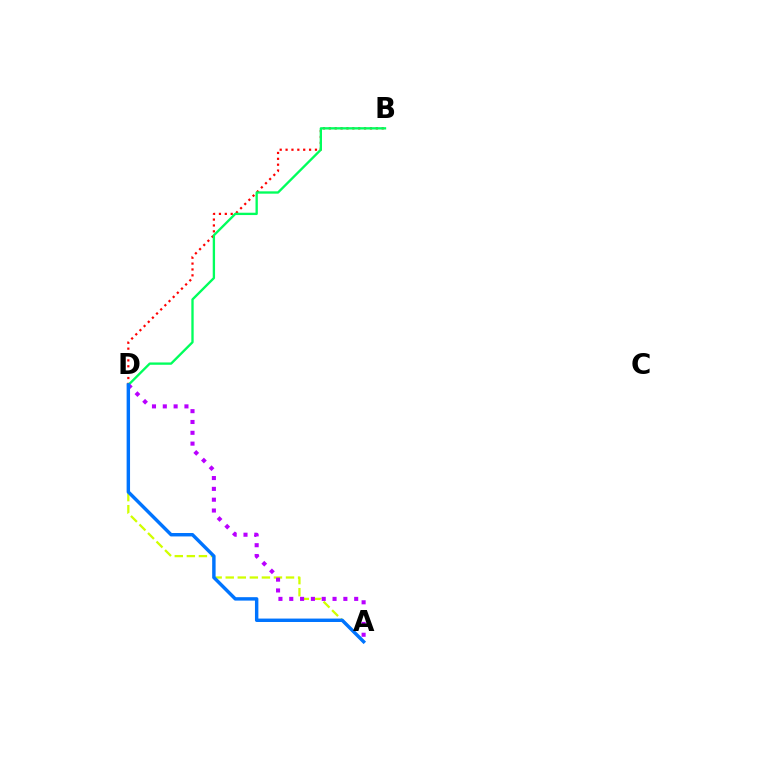{('B', 'D'): [{'color': '#ff0000', 'line_style': 'dotted', 'thickness': 1.6}, {'color': '#00ff5c', 'line_style': 'solid', 'thickness': 1.68}], ('A', 'D'): [{'color': '#d1ff00', 'line_style': 'dashed', 'thickness': 1.64}, {'color': '#b900ff', 'line_style': 'dotted', 'thickness': 2.94}, {'color': '#0074ff', 'line_style': 'solid', 'thickness': 2.47}]}